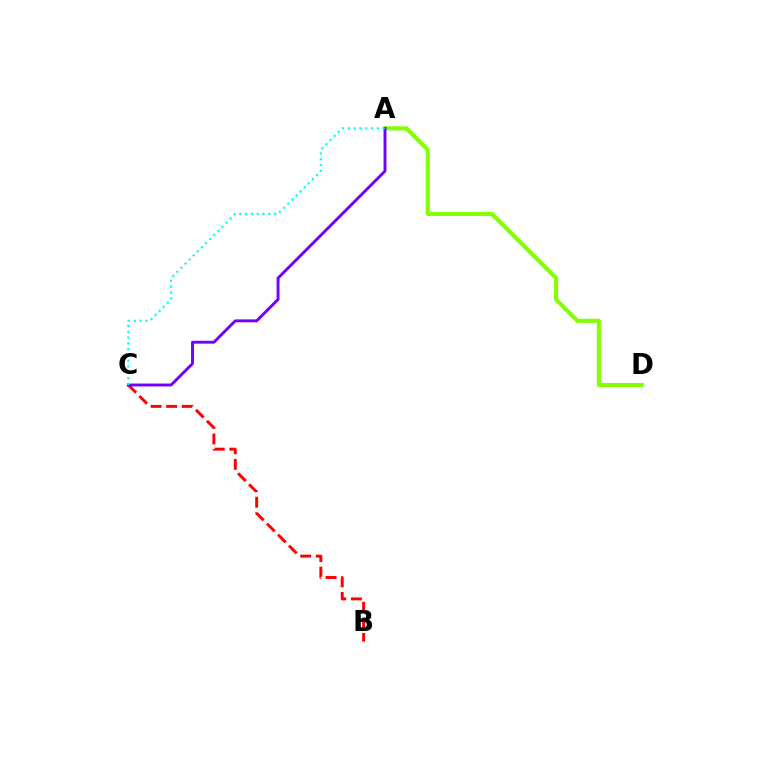{('B', 'C'): [{'color': '#ff0000', 'line_style': 'dashed', 'thickness': 2.12}], ('A', 'D'): [{'color': '#84ff00', 'line_style': 'solid', 'thickness': 2.96}], ('A', 'C'): [{'color': '#7200ff', 'line_style': 'solid', 'thickness': 2.09}, {'color': '#00fff6', 'line_style': 'dotted', 'thickness': 1.57}]}